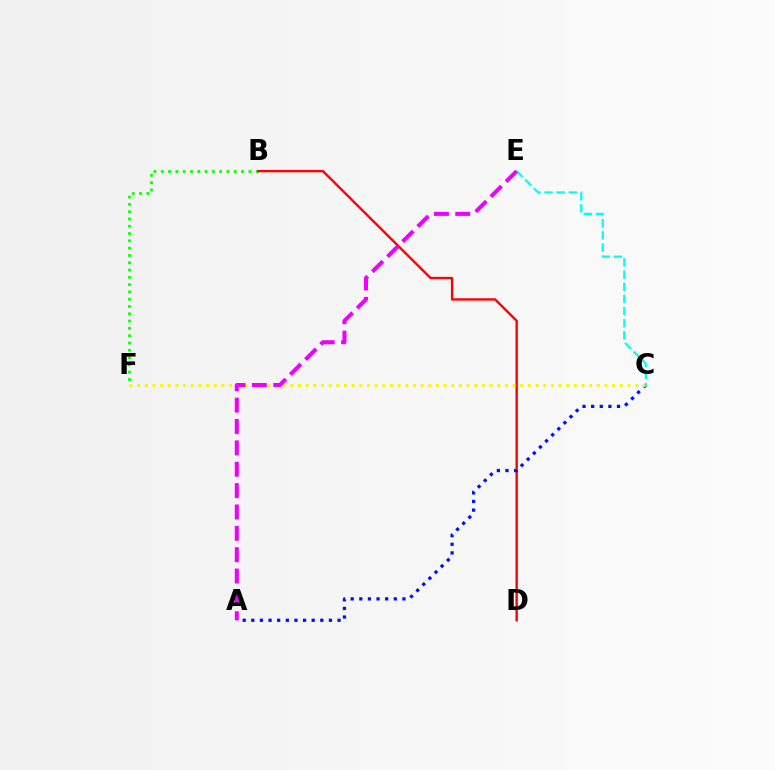{('B', 'F'): [{'color': '#08ff00', 'line_style': 'dotted', 'thickness': 1.98}], ('B', 'D'): [{'color': '#ff0000', 'line_style': 'solid', 'thickness': 1.71}], ('A', 'C'): [{'color': '#0010ff', 'line_style': 'dotted', 'thickness': 2.34}], ('C', 'F'): [{'color': '#fcf500', 'line_style': 'dotted', 'thickness': 2.08}], ('C', 'E'): [{'color': '#00fff6', 'line_style': 'dashed', 'thickness': 1.65}], ('A', 'E'): [{'color': '#ee00ff', 'line_style': 'dashed', 'thickness': 2.9}]}